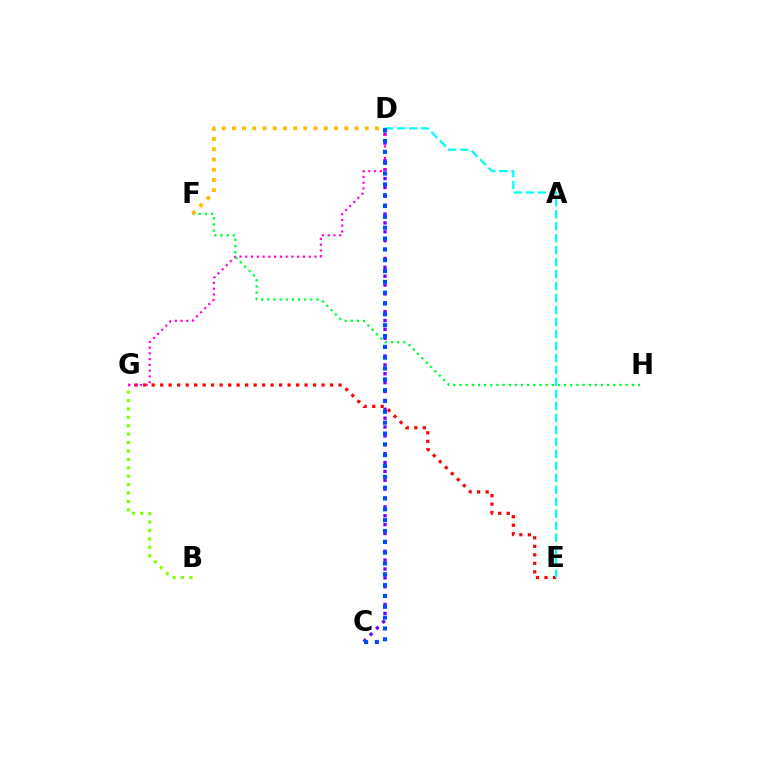{('C', 'D'): [{'color': '#7200ff', 'line_style': 'dotted', 'thickness': 2.41}, {'color': '#004bff', 'line_style': 'dotted', 'thickness': 2.94}], ('E', 'G'): [{'color': '#ff0000', 'line_style': 'dotted', 'thickness': 2.31}], ('B', 'G'): [{'color': '#84ff00', 'line_style': 'dotted', 'thickness': 2.28}], ('D', 'G'): [{'color': '#ff00cf', 'line_style': 'dotted', 'thickness': 1.57}], ('D', 'E'): [{'color': '#00fff6', 'line_style': 'dashed', 'thickness': 1.63}], ('F', 'H'): [{'color': '#00ff39', 'line_style': 'dotted', 'thickness': 1.67}], ('D', 'F'): [{'color': '#ffbd00', 'line_style': 'dotted', 'thickness': 2.78}]}